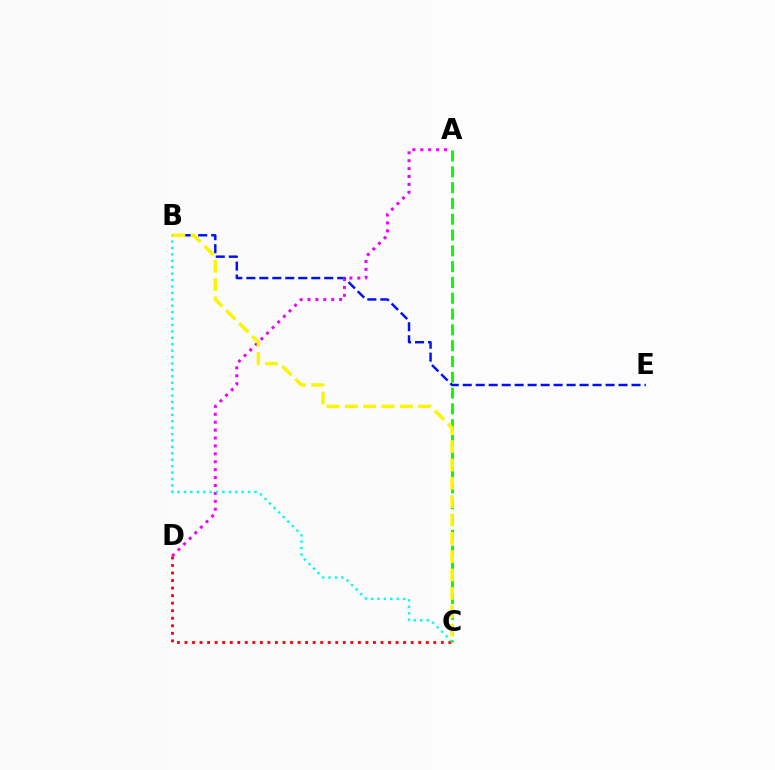{('B', 'E'): [{'color': '#0010ff', 'line_style': 'dashed', 'thickness': 1.76}], ('A', 'D'): [{'color': '#ee00ff', 'line_style': 'dotted', 'thickness': 2.15}], ('C', 'D'): [{'color': '#ff0000', 'line_style': 'dotted', 'thickness': 2.05}], ('B', 'C'): [{'color': '#00fff6', 'line_style': 'dotted', 'thickness': 1.74}, {'color': '#fcf500', 'line_style': 'dashed', 'thickness': 2.49}], ('A', 'C'): [{'color': '#08ff00', 'line_style': 'dashed', 'thickness': 2.15}]}